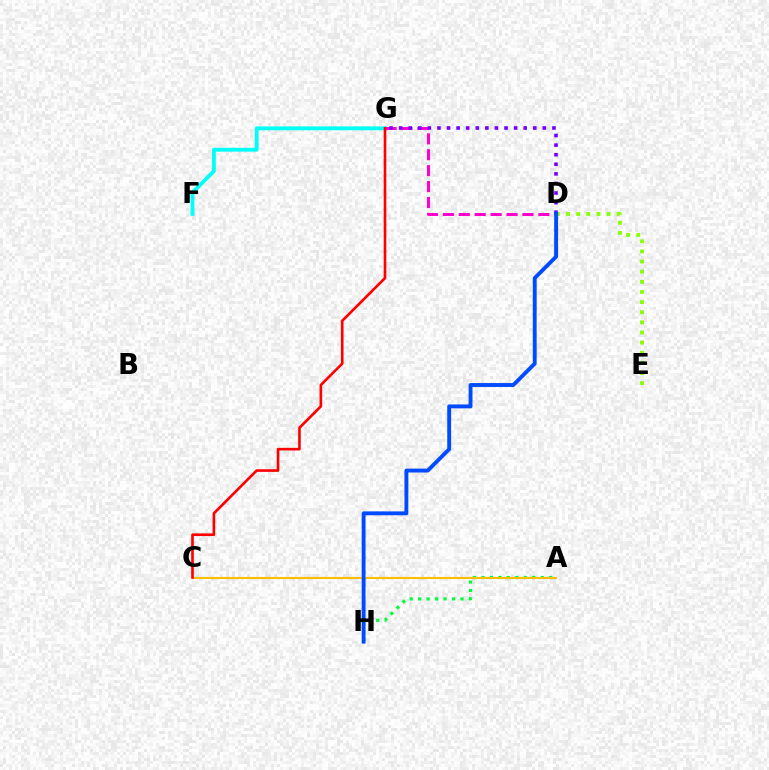{('D', 'E'): [{'color': '#84ff00', 'line_style': 'dotted', 'thickness': 2.75}], ('F', 'G'): [{'color': '#00fff6', 'line_style': 'solid', 'thickness': 2.77}], ('A', 'H'): [{'color': '#00ff39', 'line_style': 'dotted', 'thickness': 2.3}], ('D', 'G'): [{'color': '#ff00cf', 'line_style': 'dashed', 'thickness': 2.16}, {'color': '#7200ff', 'line_style': 'dotted', 'thickness': 2.6}], ('A', 'C'): [{'color': '#ffbd00', 'line_style': 'solid', 'thickness': 1.51}], ('C', 'G'): [{'color': '#ff0000', 'line_style': 'solid', 'thickness': 1.9}], ('D', 'H'): [{'color': '#004bff', 'line_style': 'solid', 'thickness': 2.79}]}